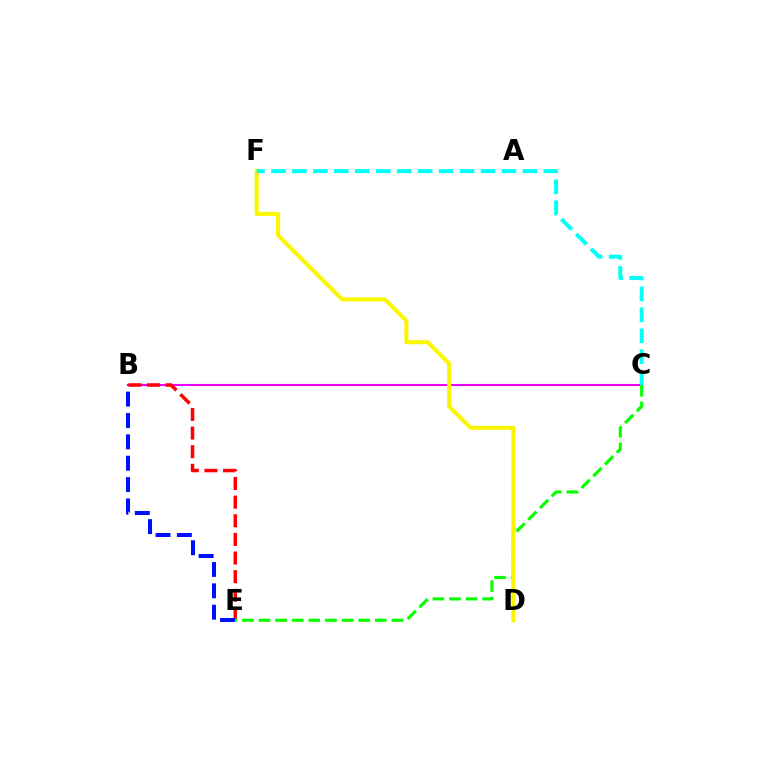{('B', 'C'): [{'color': '#ee00ff', 'line_style': 'solid', 'thickness': 1.5}], ('B', 'E'): [{'color': '#ff0000', 'line_style': 'dashed', 'thickness': 2.53}, {'color': '#0010ff', 'line_style': 'dashed', 'thickness': 2.9}], ('C', 'E'): [{'color': '#08ff00', 'line_style': 'dashed', 'thickness': 2.26}], ('D', 'F'): [{'color': '#fcf500', 'line_style': 'solid', 'thickness': 2.92}], ('C', 'F'): [{'color': '#00fff6', 'line_style': 'dashed', 'thickness': 2.85}]}